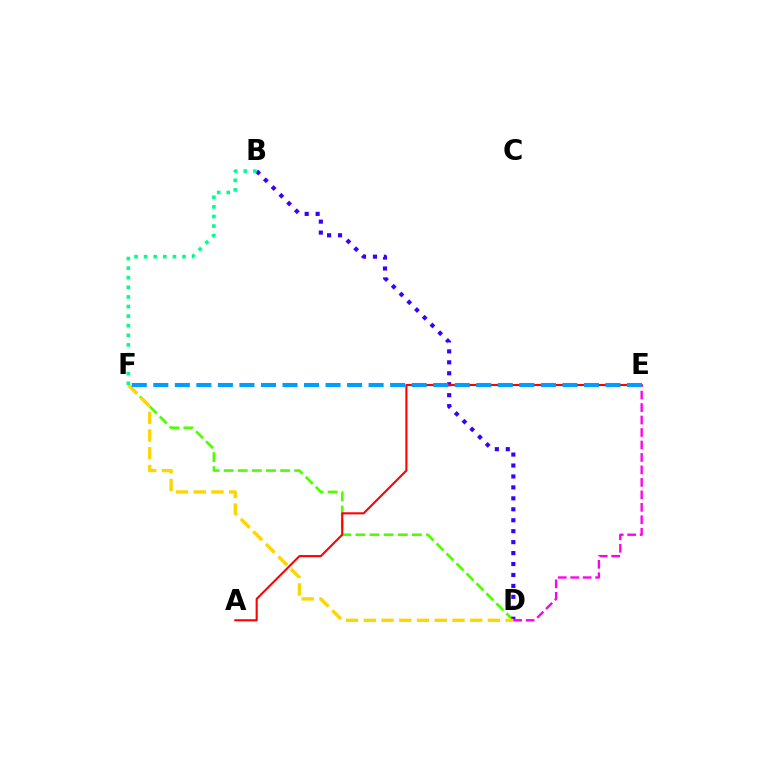{('D', 'F'): [{'color': '#4fff00', 'line_style': 'dashed', 'thickness': 1.92}, {'color': '#ffd500', 'line_style': 'dashed', 'thickness': 2.41}], ('B', 'D'): [{'color': '#3700ff', 'line_style': 'dotted', 'thickness': 2.97}], ('D', 'E'): [{'color': '#ff00ed', 'line_style': 'dashed', 'thickness': 1.69}], ('A', 'E'): [{'color': '#ff0000', 'line_style': 'solid', 'thickness': 1.5}], ('E', 'F'): [{'color': '#009eff', 'line_style': 'dashed', 'thickness': 2.92}], ('B', 'F'): [{'color': '#00ff86', 'line_style': 'dotted', 'thickness': 2.61}]}